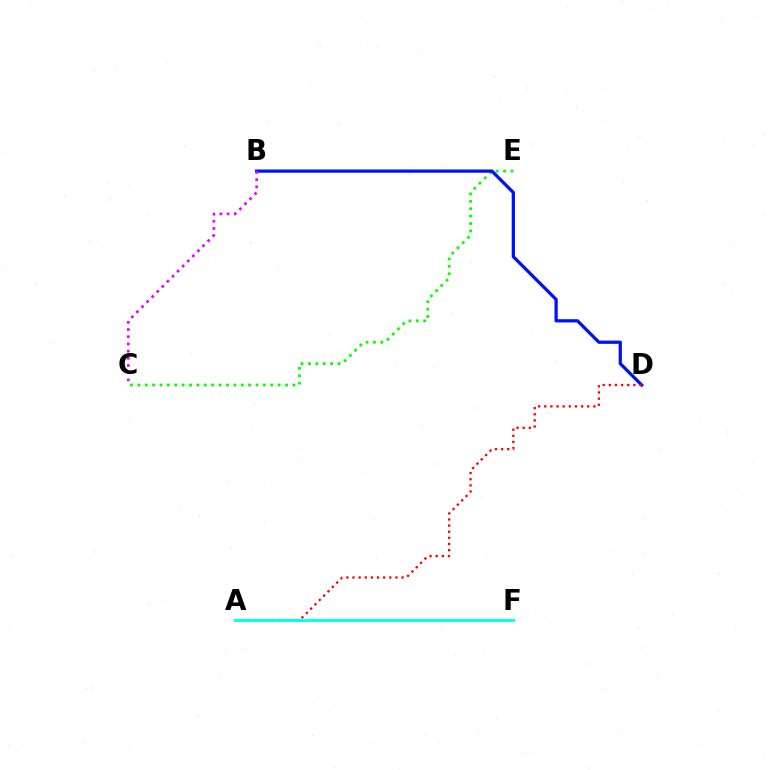{('C', 'E'): [{'color': '#08ff00', 'line_style': 'dotted', 'thickness': 2.01}], ('B', 'D'): [{'color': '#0010ff', 'line_style': 'solid', 'thickness': 2.34}], ('A', 'D'): [{'color': '#ff0000', 'line_style': 'dotted', 'thickness': 1.67}], ('B', 'C'): [{'color': '#ee00ff', 'line_style': 'dotted', 'thickness': 1.95}], ('A', 'F'): [{'color': '#fcf500', 'line_style': 'dotted', 'thickness': 1.81}, {'color': '#00fff6', 'line_style': 'solid', 'thickness': 2.1}]}